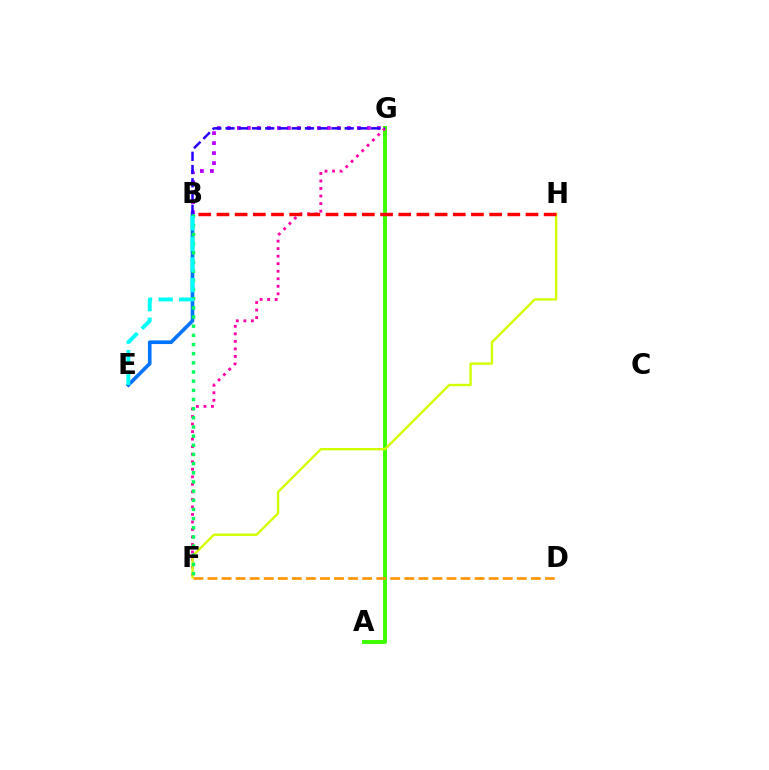{('A', 'G'): [{'color': '#3dff00', 'line_style': 'solid', 'thickness': 2.83}], ('F', 'G'): [{'color': '#ff00ac', 'line_style': 'dotted', 'thickness': 2.05}], ('B', 'E'): [{'color': '#0074ff', 'line_style': 'solid', 'thickness': 2.63}, {'color': '#00fff6', 'line_style': 'dashed', 'thickness': 2.8}], ('F', 'H'): [{'color': '#d1ff00', 'line_style': 'solid', 'thickness': 1.71}], ('D', 'F'): [{'color': '#ff9400', 'line_style': 'dashed', 'thickness': 1.91}], ('B', 'G'): [{'color': '#b900ff', 'line_style': 'dotted', 'thickness': 2.72}, {'color': '#2500ff', 'line_style': 'dashed', 'thickness': 1.8}], ('B', 'H'): [{'color': '#ff0000', 'line_style': 'dashed', 'thickness': 2.47}], ('B', 'F'): [{'color': '#00ff5c', 'line_style': 'dotted', 'thickness': 2.49}]}